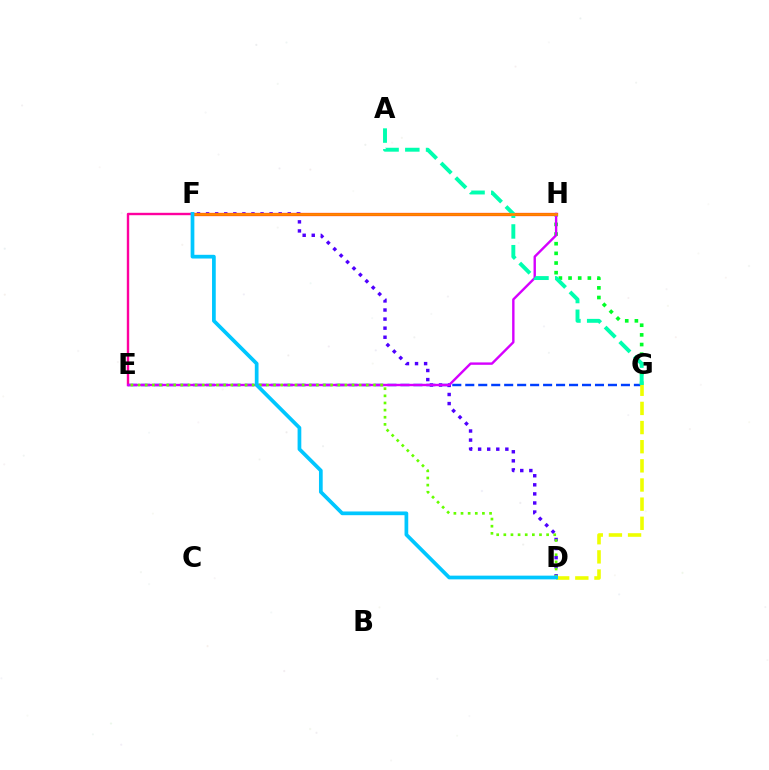{('E', 'G'): [{'color': '#003fff', 'line_style': 'dashed', 'thickness': 1.76}], ('D', 'F'): [{'color': '#4f00ff', 'line_style': 'dotted', 'thickness': 2.47}, {'color': '#00c7ff', 'line_style': 'solid', 'thickness': 2.68}], ('E', 'F'): [{'color': '#ff00a0', 'line_style': 'solid', 'thickness': 1.73}], ('F', 'H'): [{'color': '#ff0000', 'line_style': 'solid', 'thickness': 2.33}, {'color': '#ff8800', 'line_style': 'solid', 'thickness': 1.95}], ('G', 'H'): [{'color': '#00ff27', 'line_style': 'dotted', 'thickness': 2.62}], ('E', 'H'): [{'color': '#d600ff', 'line_style': 'solid', 'thickness': 1.72}], ('A', 'G'): [{'color': '#00ffaf', 'line_style': 'dashed', 'thickness': 2.82}], ('D', 'E'): [{'color': '#66ff00', 'line_style': 'dotted', 'thickness': 1.94}], ('D', 'G'): [{'color': '#eeff00', 'line_style': 'dashed', 'thickness': 2.6}]}